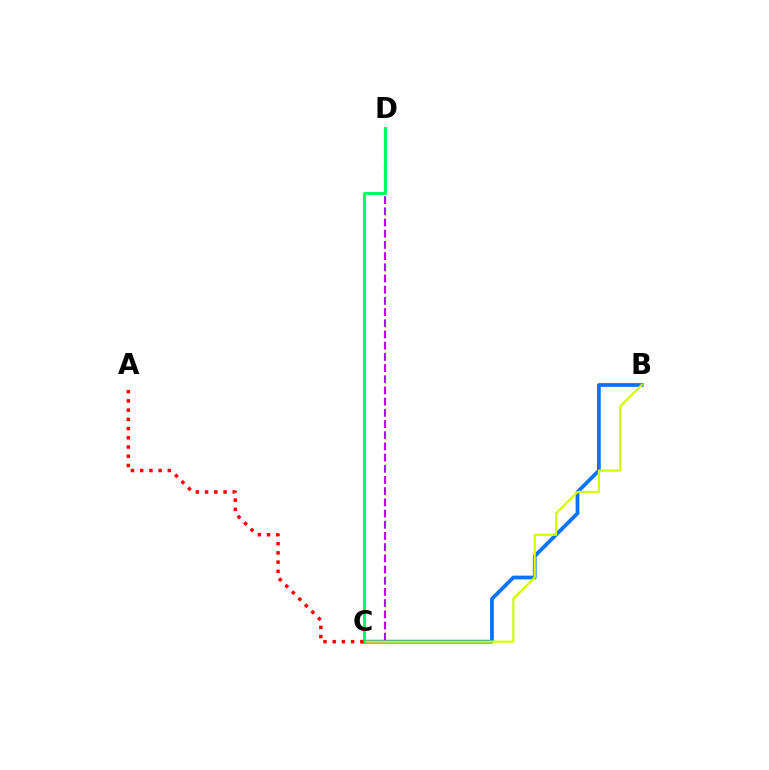{('B', 'C'): [{'color': '#0074ff', 'line_style': 'solid', 'thickness': 2.69}, {'color': '#d1ff00', 'line_style': 'solid', 'thickness': 1.61}], ('C', 'D'): [{'color': '#b900ff', 'line_style': 'dashed', 'thickness': 1.52}, {'color': '#00ff5c', 'line_style': 'solid', 'thickness': 2.11}], ('A', 'C'): [{'color': '#ff0000', 'line_style': 'dotted', 'thickness': 2.51}]}